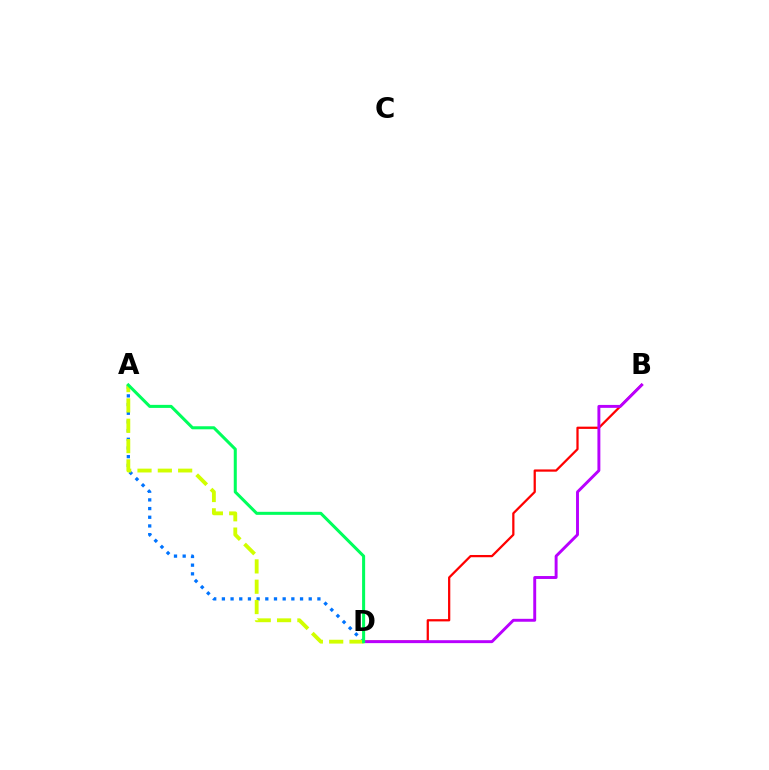{('B', 'D'): [{'color': '#ff0000', 'line_style': 'solid', 'thickness': 1.62}, {'color': '#b900ff', 'line_style': 'solid', 'thickness': 2.11}], ('A', 'D'): [{'color': '#0074ff', 'line_style': 'dotted', 'thickness': 2.36}, {'color': '#d1ff00', 'line_style': 'dashed', 'thickness': 2.76}, {'color': '#00ff5c', 'line_style': 'solid', 'thickness': 2.19}]}